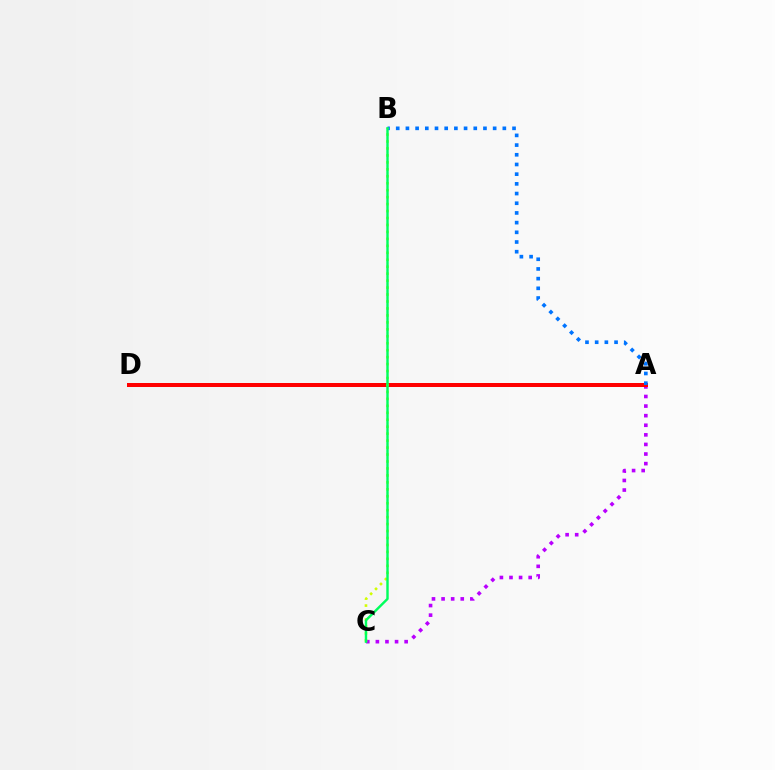{('A', 'C'): [{'color': '#b900ff', 'line_style': 'dotted', 'thickness': 2.61}], ('A', 'D'): [{'color': '#ff0000', 'line_style': 'solid', 'thickness': 2.88}], ('A', 'B'): [{'color': '#0074ff', 'line_style': 'dotted', 'thickness': 2.63}], ('B', 'C'): [{'color': '#d1ff00', 'line_style': 'dotted', 'thickness': 1.89}, {'color': '#00ff5c', 'line_style': 'solid', 'thickness': 1.75}]}